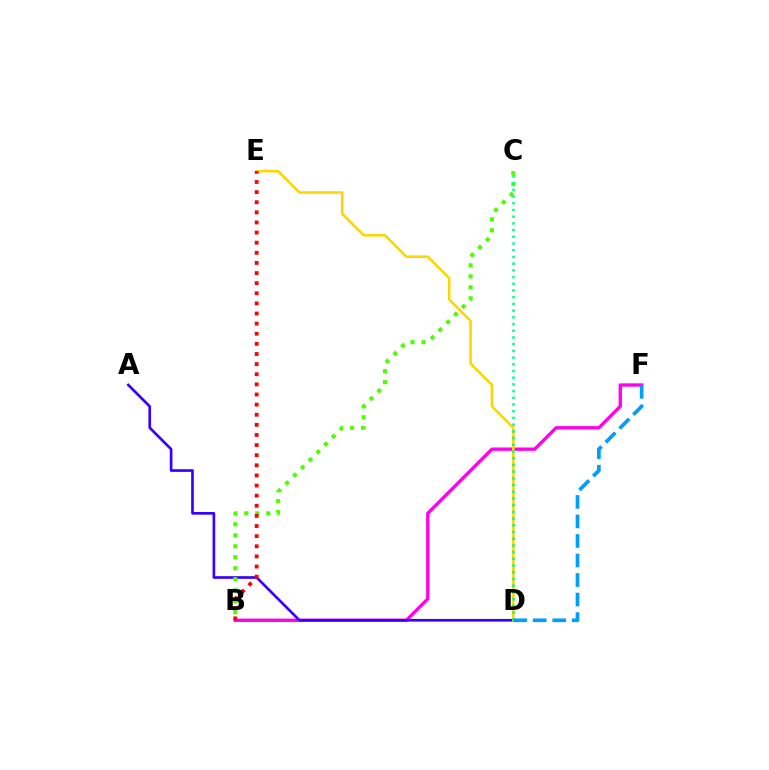{('B', 'F'): [{'color': '#ff00ed', 'line_style': 'solid', 'thickness': 2.4}], ('A', 'D'): [{'color': '#3700ff', 'line_style': 'solid', 'thickness': 1.92}], ('D', 'E'): [{'color': '#ffd500', 'line_style': 'solid', 'thickness': 1.85}], ('B', 'C'): [{'color': '#4fff00', 'line_style': 'dotted', 'thickness': 2.99}], ('C', 'D'): [{'color': '#00ff86', 'line_style': 'dotted', 'thickness': 1.82}], ('D', 'F'): [{'color': '#009eff', 'line_style': 'dashed', 'thickness': 2.65}], ('B', 'E'): [{'color': '#ff0000', 'line_style': 'dotted', 'thickness': 2.75}]}